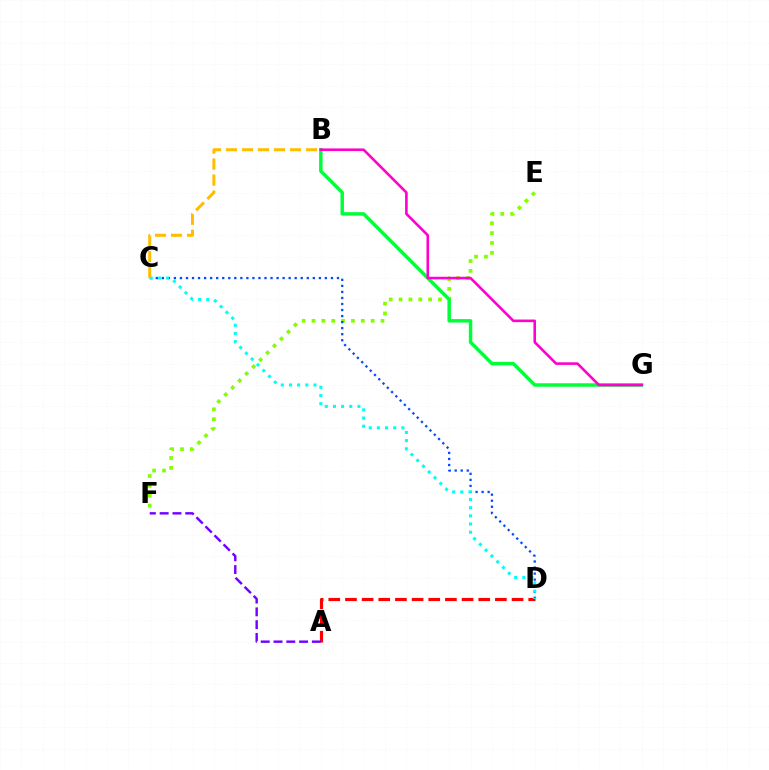{('A', 'D'): [{'color': '#ff0000', 'line_style': 'dashed', 'thickness': 2.26}], ('E', 'F'): [{'color': '#84ff00', 'line_style': 'dotted', 'thickness': 2.68}], ('B', 'G'): [{'color': '#00ff39', 'line_style': 'solid', 'thickness': 2.49}, {'color': '#ff00cf', 'line_style': 'solid', 'thickness': 1.87}], ('C', 'D'): [{'color': '#004bff', 'line_style': 'dotted', 'thickness': 1.64}, {'color': '#00fff6', 'line_style': 'dotted', 'thickness': 2.22}], ('B', 'C'): [{'color': '#ffbd00', 'line_style': 'dashed', 'thickness': 2.17}], ('A', 'F'): [{'color': '#7200ff', 'line_style': 'dashed', 'thickness': 1.74}]}